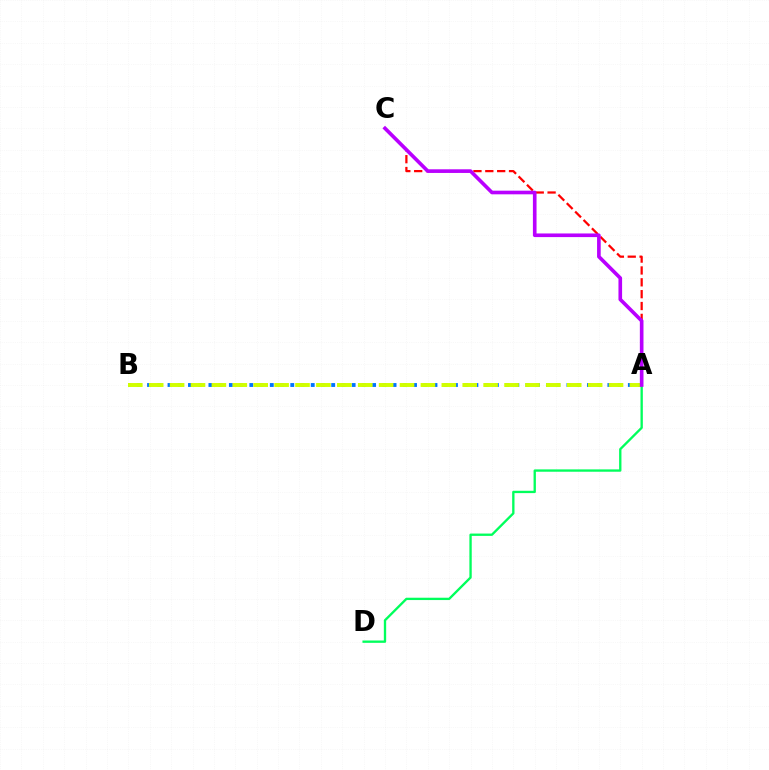{('A', 'C'): [{'color': '#ff0000', 'line_style': 'dashed', 'thickness': 1.61}, {'color': '#b900ff', 'line_style': 'solid', 'thickness': 2.62}], ('A', 'B'): [{'color': '#0074ff', 'line_style': 'dotted', 'thickness': 2.78}, {'color': '#d1ff00', 'line_style': 'dashed', 'thickness': 2.84}], ('A', 'D'): [{'color': '#00ff5c', 'line_style': 'solid', 'thickness': 1.68}]}